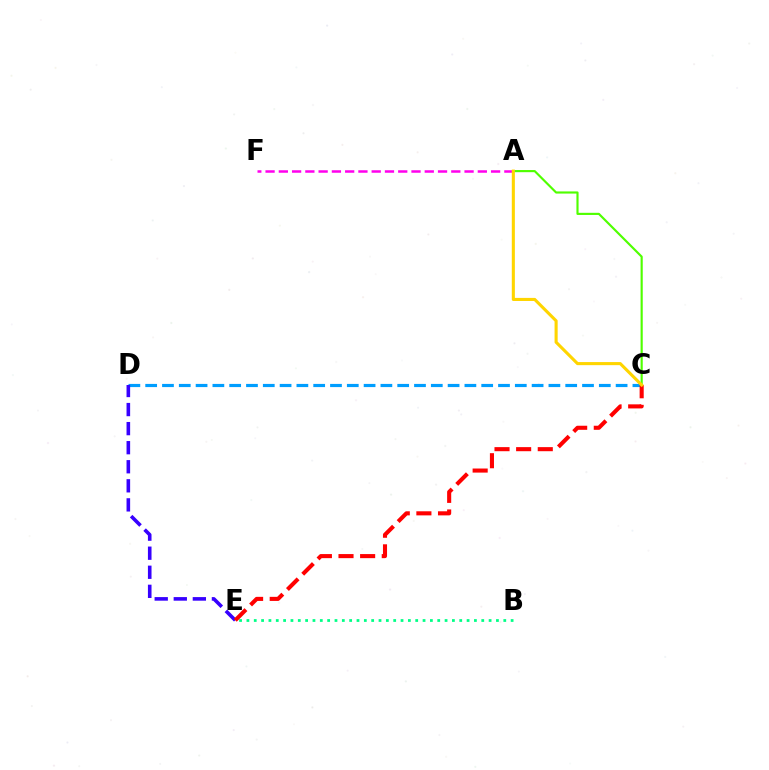{('B', 'E'): [{'color': '#00ff86', 'line_style': 'dotted', 'thickness': 1.99}], ('C', 'D'): [{'color': '#009eff', 'line_style': 'dashed', 'thickness': 2.28}], ('A', 'F'): [{'color': '#ff00ed', 'line_style': 'dashed', 'thickness': 1.8}], ('A', 'C'): [{'color': '#4fff00', 'line_style': 'solid', 'thickness': 1.55}, {'color': '#ffd500', 'line_style': 'solid', 'thickness': 2.22}], ('D', 'E'): [{'color': '#3700ff', 'line_style': 'dashed', 'thickness': 2.59}], ('C', 'E'): [{'color': '#ff0000', 'line_style': 'dashed', 'thickness': 2.94}]}